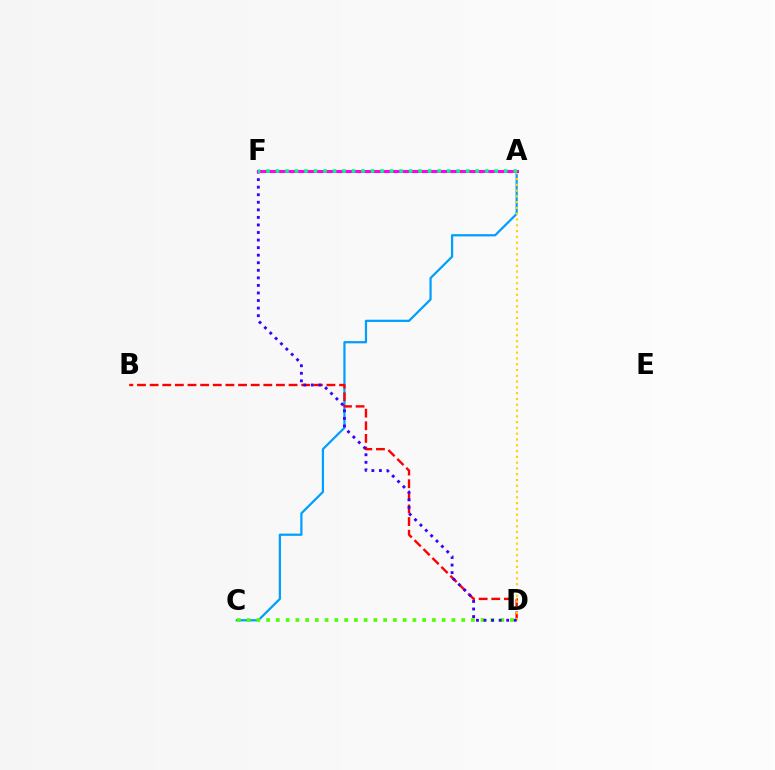{('A', 'C'): [{'color': '#009eff', 'line_style': 'solid', 'thickness': 1.61}], ('B', 'D'): [{'color': '#ff0000', 'line_style': 'dashed', 'thickness': 1.72}], ('A', 'D'): [{'color': '#ffd500', 'line_style': 'dotted', 'thickness': 1.57}], ('C', 'D'): [{'color': '#4fff00', 'line_style': 'dotted', 'thickness': 2.65}], ('D', 'F'): [{'color': '#3700ff', 'line_style': 'dotted', 'thickness': 2.05}], ('A', 'F'): [{'color': '#ff00ed', 'line_style': 'solid', 'thickness': 2.2}, {'color': '#00ff86', 'line_style': 'dotted', 'thickness': 2.58}]}